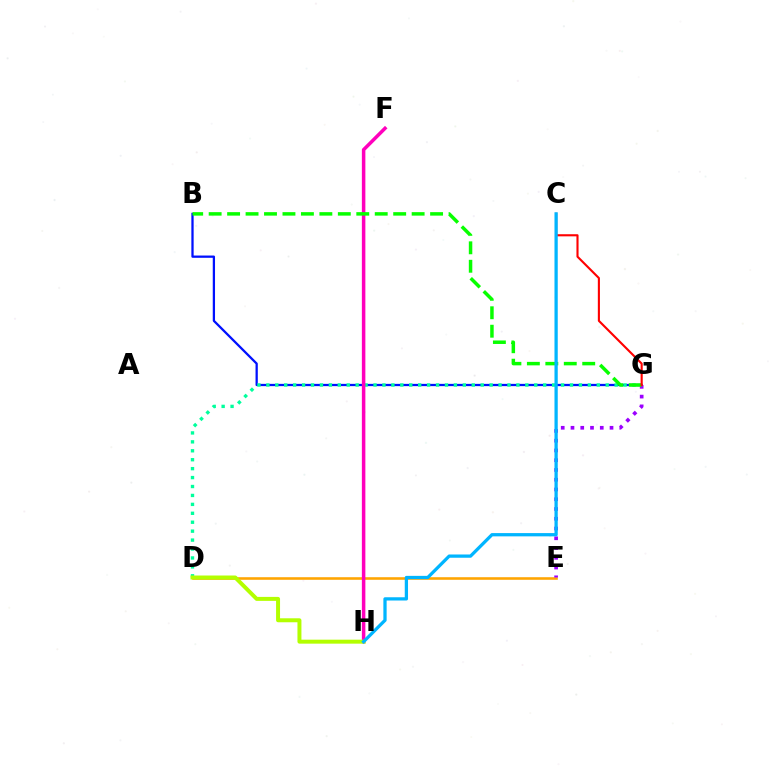{('B', 'G'): [{'color': '#0010ff', 'line_style': 'solid', 'thickness': 1.64}, {'color': '#08ff00', 'line_style': 'dashed', 'thickness': 2.51}], ('D', 'G'): [{'color': '#00ff9d', 'line_style': 'dotted', 'thickness': 2.43}], ('D', 'E'): [{'color': '#ffa500', 'line_style': 'solid', 'thickness': 1.85}], ('E', 'G'): [{'color': '#9b00ff', 'line_style': 'dotted', 'thickness': 2.65}], ('F', 'H'): [{'color': '#ff00bd', 'line_style': 'solid', 'thickness': 2.52}], ('D', 'H'): [{'color': '#b3ff00', 'line_style': 'solid', 'thickness': 2.86}], ('C', 'G'): [{'color': '#ff0000', 'line_style': 'solid', 'thickness': 1.53}], ('C', 'H'): [{'color': '#00b5ff', 'line_style': 'solid', 'thickness': 2.35}]}